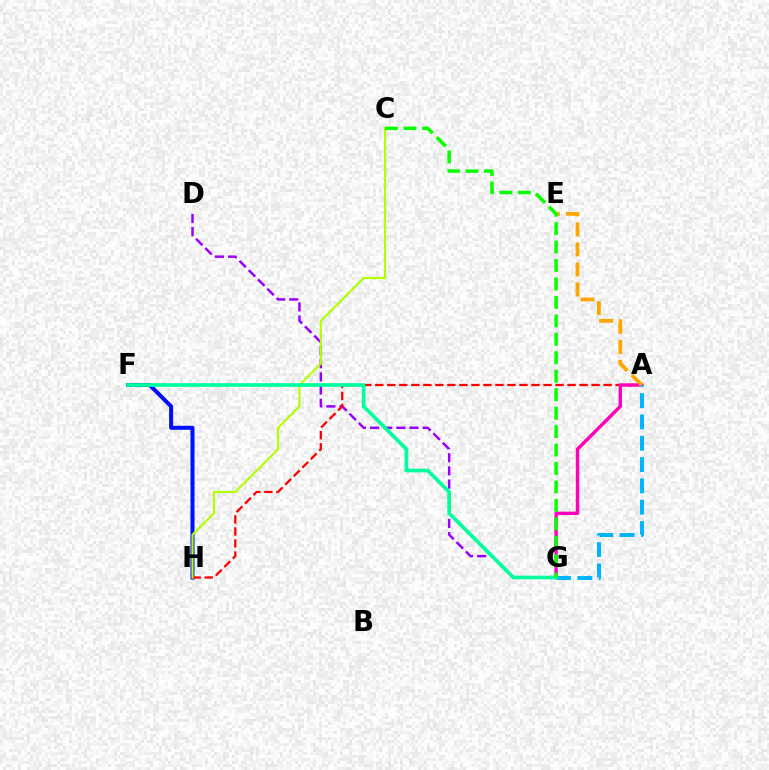{('D', 'G'): [{'color': '#9b00ff', 'line_style': 'dashed', 'thickness': 1.79}], ('F', 'H'): [{'color': '#0010ff', 'line_style': 'solid', 'thickness': 2.9}], ('A', 'H'): [{'color': '#ff0000', 'line_style': 'dashed', 'thickness': 1.63}], ('A', 'G'): [{'color': '#ff00bd', 'line_style': 'solid', 'thickness': 2.45}, {'color': '#00b5ff', 'line_style': 'dashed', 'thickness': 2.9}], ('C', 'H'): [{'color': '#b3ff00', 'line_style': 'solid', 'thickness': 1.54}], ('F', 'G'): [{'color': '#00ff9d', 'line_style': 'solid', 'thickness': 2.63}], ('A', 'E'): [{'color': '#ffa500', 'line_style': 'dashed', 'thickness': 2.72}], ('C', 'G'): [{'color': '#08ff00', 'line_style': 'dashed', 'thickness': 2.51}]}